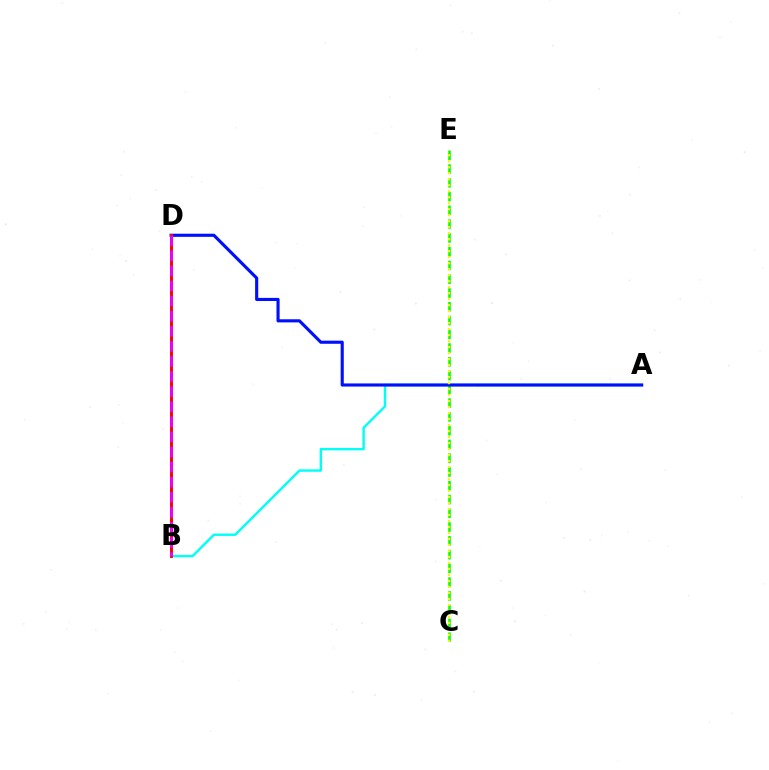{('A', 'B'): [{'color': '#00fff6', 'line_style': 'solid', 'thickness': 1.72}], ('C', 'E'): [{'color': '#08ff00', 'line_style': 'dashed', 'thickness': 1.87}, {'color': '#fcf500', 'line_style': 'dotted', 'thickness': 1.63}], ('A', 'D'): [{'color': '#0010ff', 'line_style': 'solid', 'thickness': 2.25}], ('B', 'D'): [{'color': '#ff0000', 'line_style': 'solid', 'thickness': 2.1}, {'color': '#ee00ff', 'line_style': 'dashed', 'thickness': 2.05}]}